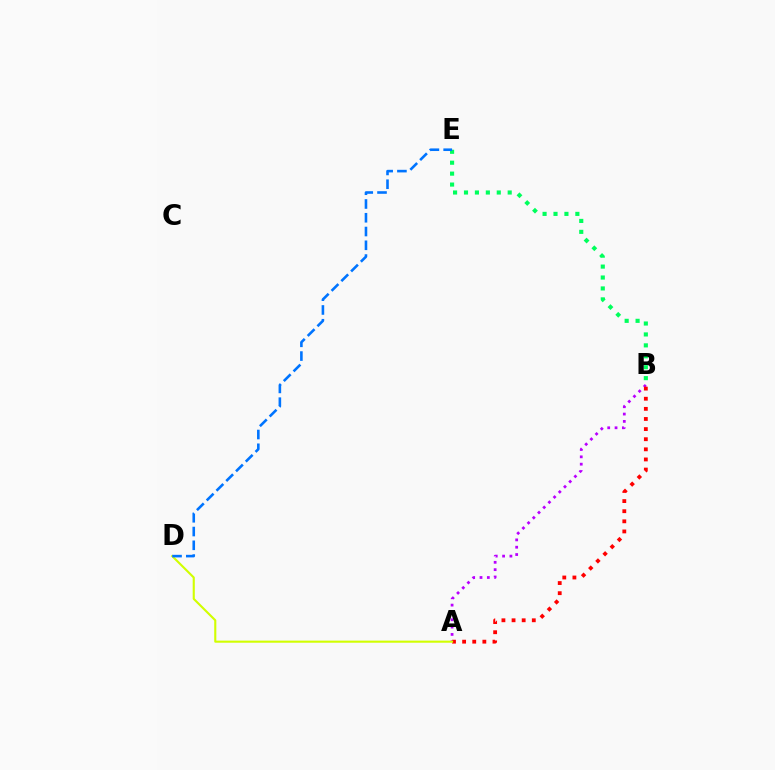{('B', 'E'): [{'color': '#00ff5c', 'line_style': 'dotted', 'thickness': 2.97}], ('A', 'B'): [{'color': '#b900ff', 'line_style': 'dotted', 'thickness': 1.99}, {'color': '#ff0000', 'line_style': 'dotted', 'thickness': 2.75}], ('A', 'D'): [{'color': '#d1ff00', 'line_style': 'solid', 'thickness': 1.52}], ('D', 'E'): [{'color': '#0074ff', 'line_style': 'dashed', 'thickness': 1.87}]}